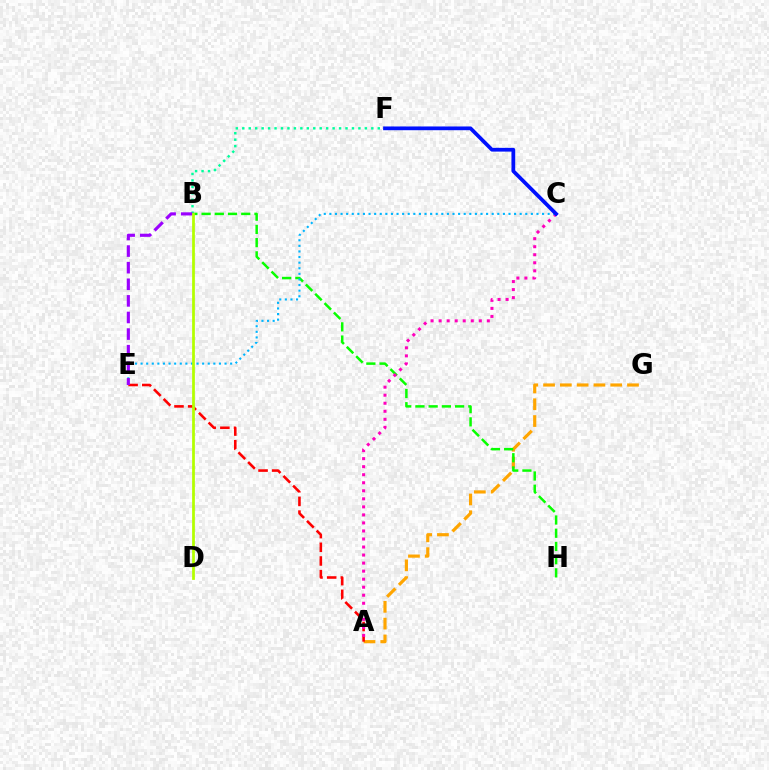{('B', 'F'): [{'color': '#00ff9d', 'line_style': 'dotted', 'thickness': 1.75}], ('A', 'G'): [{'color': '#ffa500', 'line_style': 'dashed', 'thickness': 2.28}], ('B', 'H'): [{'color': '#08ff00', 'line_style': 'dashed', 'thickness': 1.8}], ('A', 'E'): [{'color': '#ff0000', 'line_style': 'dashed', 'thickness': 1.86}], ('A', 'C'): [{'color': '#ff00bd', 'line_style': 'dotted', 'thickness': 2.18}], ('C', 'E'): [{'color': '#00b5ff', 'line_style': 'dotted', 'thickness': 1.52}], ('C', 'F'): [{'color': '#0010ff', 'line_style': 'solid', 'thickness': 2.7}], ('B', 'E'): [{'color': '#9b00ff', 'line_style': 'dashed', 'thickness': 2.26}], ('B', 'D'): [{'color': '#b3ff00', 'line_style': 'solid', 'thickness': 1.98}]}